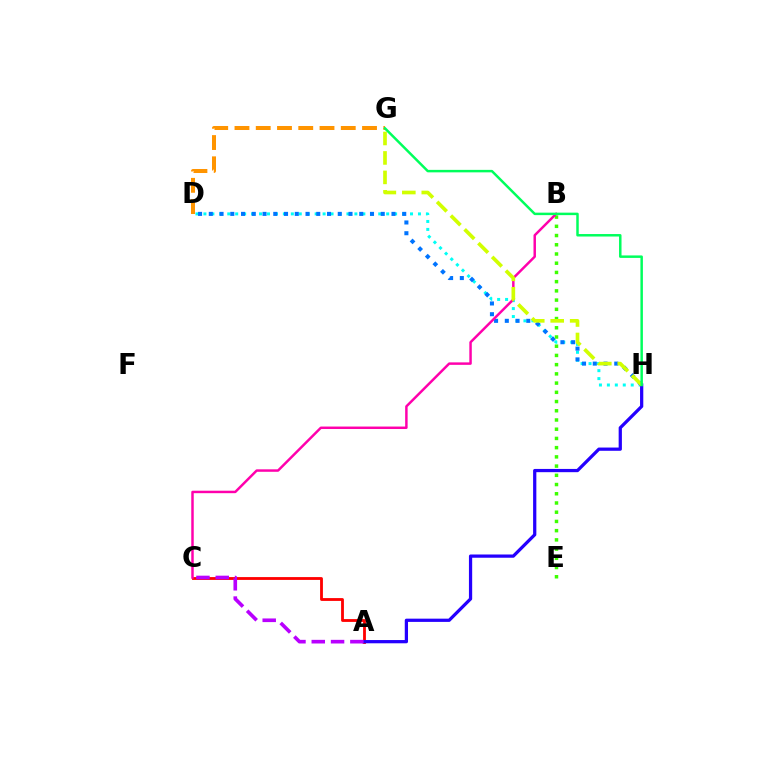{('D', 'H'): [{'color': '#00fff6', 'line_style': 'dotted', 'thickness': 2.16}, {'color': '#0074ff', 'line_style': 'dotted', 'thickness': 2.92}], ('B', 'E'): [{'color': '#3dff00', 'line_style': 'dotted', 'thickness': 2.51}], ('A', 'C'): [{'color': '#ff0000', 'line_style': 'solid', 'thickness': 2.03}, {'color': '#b900ff', 'line_style': 'dashed', 'thickness': 2.62}], ('A', 'H'): [{'color': '#2500ff', 'line_style': 'solid', 'thickness': 2.33}], ('D', 'G'): [{'color': '#ff9400', 'line_style': 'dashed', 'thickness': 2.89}], ('B', 'C'): [{'color': '#ff00ac', 'line_style': 'solid', 'thickness': 1.78}], ('G', 'H'): [{'color': '#d1ff00', 'line_style': 'dashed', 'thickness': 2.64}, {'color': '#00ff5c', 'line_style': 'solid', 'thickness': 1.79}]}